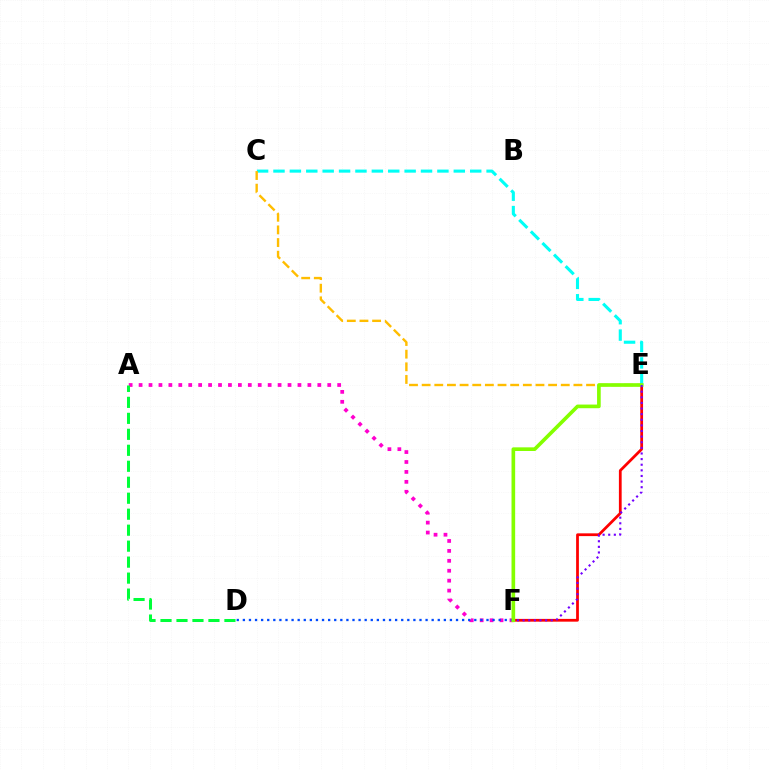{('A', 'F'): [{'color': '#ff00cf', 'line_style': 'dotted', 'thickness': 2.7}], ('D', 'F'): [{'color': '#004bff', 'line_style': 'dotted', 'thickness': 1.65}], ('E', 'F'): [{'color': '#ff0000', 'line_style': 'solid', 'thickness': 1.99}, {'color': '#84ff00', 'line_style': 'solid', 'thickness': 2.63}, {'color': '#7200ff', 'line_style': 'dotted', 'thickness': 1.53}], ('A', 'D'): [{'color': '#00ff39', 'line_style': 'dashed', 'thickness': 2.17}], ('C', 'E'): [{'color': '#00fff6', 'line_style': 'dashed', 'thickness': 2.23}, {'color': '#ffbd00', 'line_style': 'dashed', 'thickness': 1.72}]}